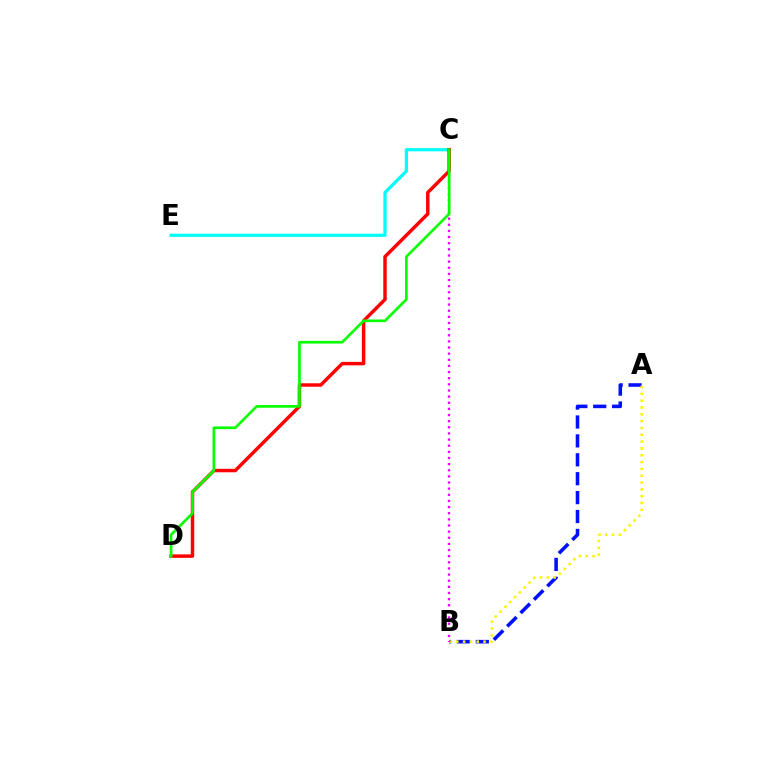{('A', 'B'): [{'color': '#0010ff', 'line_style': 'dashed', 'thickness': 2.57}, {'color': '#fcf500', 'line_style': 'dotted', 'thickness': 1.85}], ('C', 'E'): [{'color': '#00fff6', 'line_style': 'solid', 'thickness': 2.31}], ('C', 'D'): [{'color': '#ff0000', 'line_style': 'solid', 'thickness': 2.49}, {'color': '#08ff00', 'line_style': 'solid', 'thickness': 1.93}], ('B', 'C'): [{'color': '#ee00ff', 'line_style': 'dotted', 'thickness': 1.67}]}